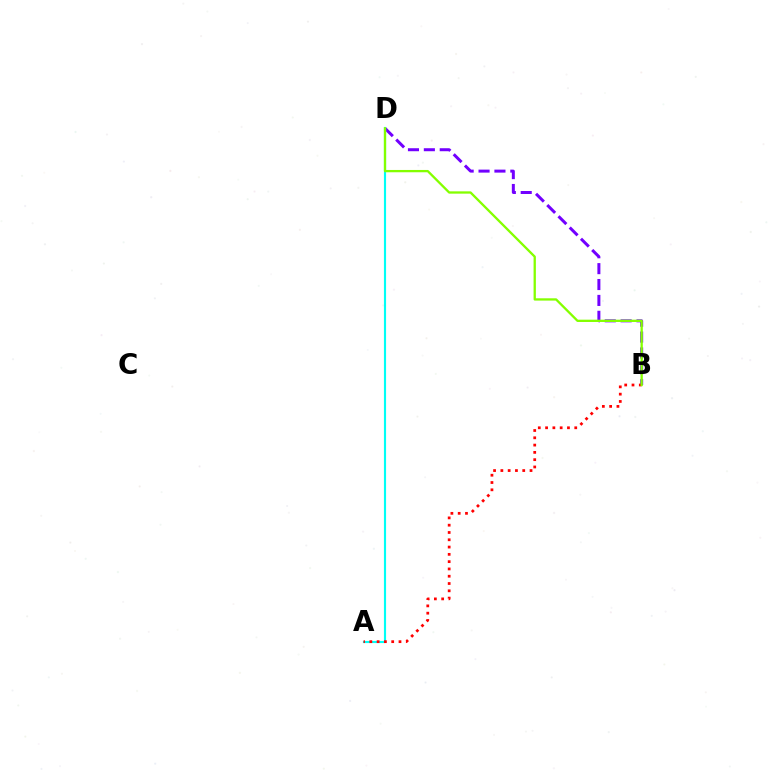{('B', 'D'): [{'color': '#7200ff', 'line_style': 'dashed', 'thickness': 2.16}, {'color': '#84ff00', 'line_style': 'solid', 'thickness': 1.66}], ('A', 'D'): [{'color': '#00fff6', 'line_style': 'solid', 'thickness': 1.55}], ('A', 'B'): [{'color': '#ff0000', 'line_style': 'dotted', 'thickness': 1.98}]}